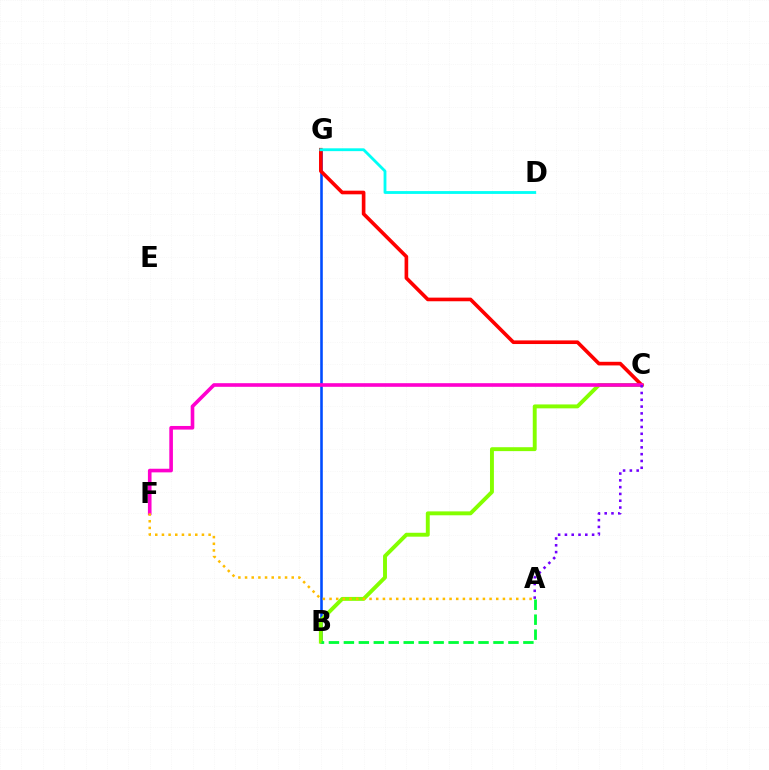{('B', 'G'): [{'color': '#004bff', 'line_style': 'solid', 'thickness': 1.86}], ('B', 'C'): [{'color': '#84ff00', 'line_style': 'solid', 'thickness': 2.81}], ('C', 'G'): [{'color': '#ff0000', 'line_style': 'solid', 'thickness': 2.62}], ('A', 'B'): [{'color': '#00ff39', 'line_style': 'dashed', 'thickness': 2.03}], ('C', 'F'): [{'color': '#ff00cf', 'line_style': 'solid', 'thickness': 2.61}], ('A', 'C'): [{'color': '#7200ff', 'line_style': 'dotted', 'thickness': 1.85}], ('A', 'F'): [{'color': '#ffbd00', 'line_style': 'dotted', 'thickness': 1.81}], ('D', 'G'): [{'color': '#00fff6', 'line_style': 'solid', 'thickness': 2.03}]}